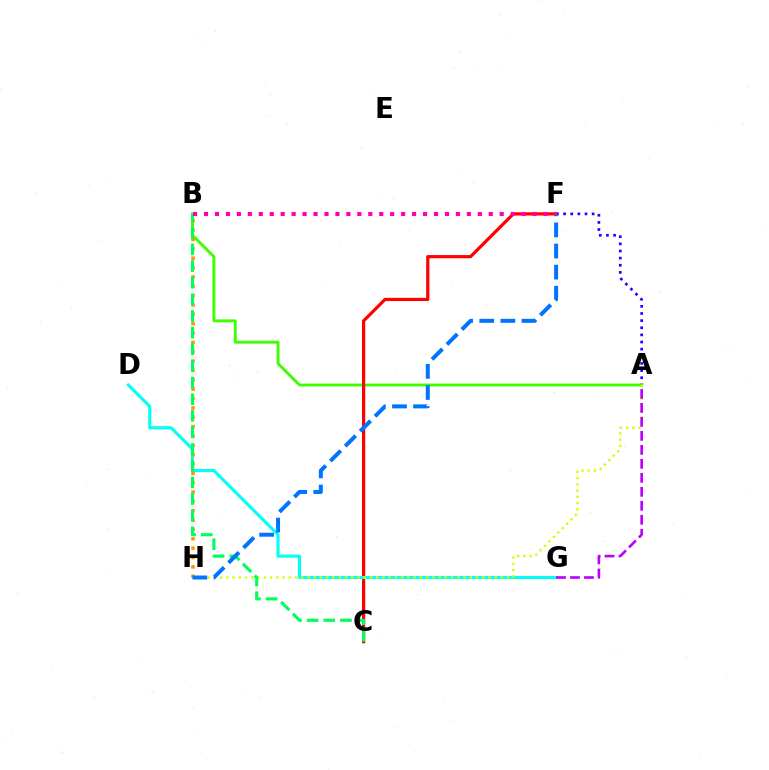{('A', 'F'): [{'color': '#2500ff', 'line_style': 'dotted', 'thickness': 1.94}], ('A', 'B'): [{'color': '#3dff00', 'line_style': 'solid', 'thickness': 2.08}], ('C', 'F'): [{'color': '#ff0000', 'line_style': 'solid', 'thickness': 2.31}], ('D', 'G'): [{'color': '#00fff6', 'line_style': 'solid', 'thickness': 2.23}], ('B', 'H'): [{'color': '#ff9400', 'line_style': 'dotted', 'thickness': 2.54}], ('A', 'H'): [{'color': '#d1ff00', 'line_style': 'dotted', 'thickness': 1.7}], ('B', 'C'): [{'color': '#00ff5c', 'line_style': 'dashed', 'thickness': 2.26}], ('F', 'H'): [{'color': '#0074ff', 'line_style': 'dashed', 'thickness': 2.87}], ('A', 'G'): [{'color': '#b900ff', 'line_style': 'dashed', 'thickness': 1.9}], ('B', 'F'): [{'color': '#ff00ac', 'line_style': 'dotted', 'thickness': 2.98}]}